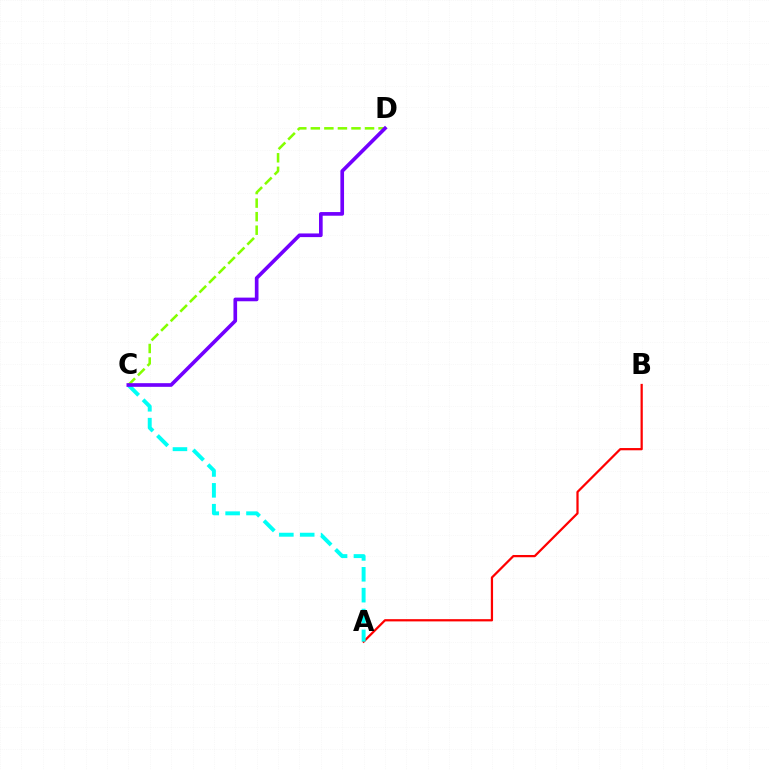{('C', 'D'): [{'color': '#84ff00', 'line_style': 'dashed', 'thickness': 1.84}, {'color': '#7200ff', 'line_style': 'solid', 'thickness': 2.63}], ('A', 'B'): [{'color': '#ff0000', 'line_style': 'solid', 'thickness': 1.61}], ('A', 'C'): [{'color': '#00fff6', 'line_style': 'dashed', 'thickness': 2.83}]}